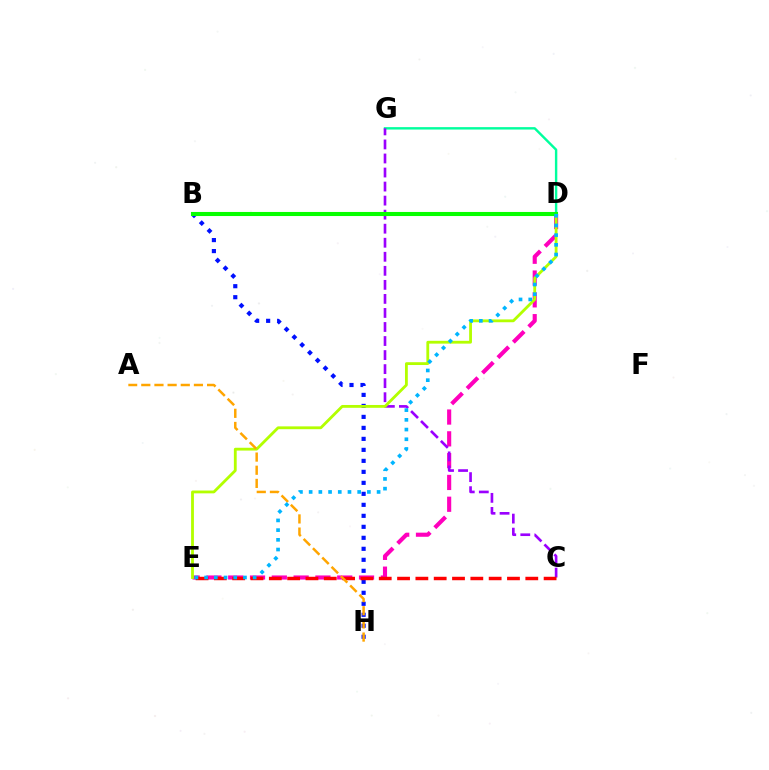{('B', 'H'): [{'color': '#0010ff', 'line_style': 'dotted', 'thickness': 2.99}], ('D', 'E'): [{'color': '#ff00bd', 'line_style': 'dashed', 'thickness': 2.96}, {'color': '#b3ff00', 'line_style': 'solid', 'thickness': 2.03}, {'color': '#00b5ff', 'line_style': 'dotted', 'thickness': 2.64}], ('D', 'G'): [{'color': '#00ff9d', 'line_style': 'solid', 'thickness': 1.74}], ('C', 'G'): [{'color': '#9b00ff', 'line_style': 'dashed', 'thickness': 1.91}], ('C', 'E'): [{'color': '#ff0000', 'line_style': 'dashed', 'thickness': 2.49}], ('A', 'H'): [{'color': '#ffa500', 'line_style': 'dashed', 'thickness': 1.79}], ('B', 'D'): [{'color': '#08ff00', 'line_style': 'solid', 'thickness': 2.93}]}